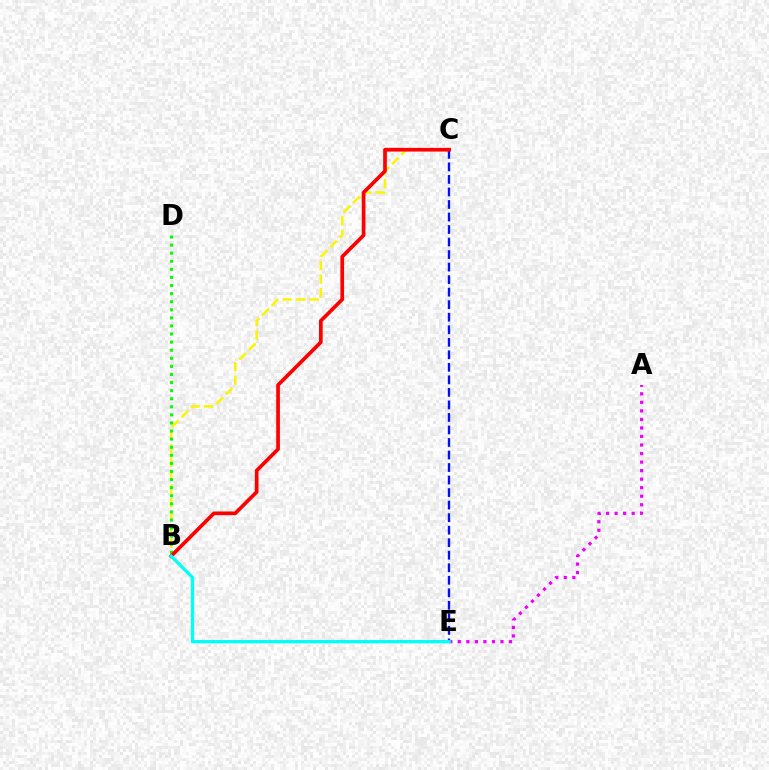{('B', 'C'): [{'color': '#fcf500', 'line_style': 'dashed', 'thickness': 1.83}, {'color': '#ff0000', 'line_style': 'solid', 'thickness': 2.65}], ('B', 'D'): [{'color': '#08ff00', 'line_style': 'dotted', 'thickness': 2.2}], ('A', 'E'): [{'color': '#ee00ff', 'line_style': 'dotted', 'thickness': 2.32}], ('C', 'E'): [{'color': '#0010ff', 'line_style': 'dashed', 'thickness': 1.7}], ('B', 'E'): [{'color': '#00fff6', 'line_style': 'solid', 'thickness': 2.35}]}